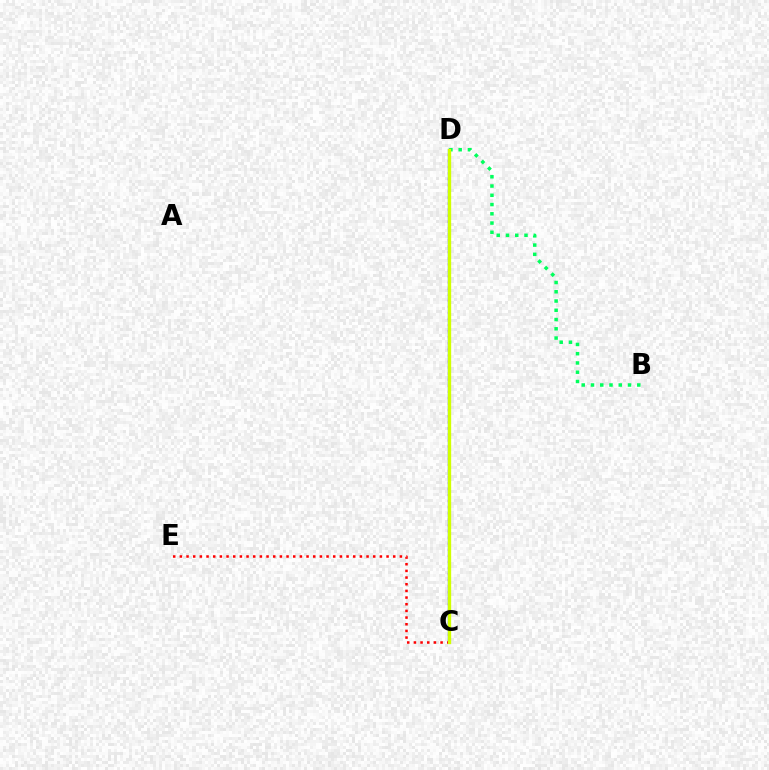{('C', 'D'): [{'color': '#0074ff', 'line_style': 'solid', 'thickness': 1.63}, {'color': '#b900ff', 'line_style': 'dotted', 'thickness': 1.65}, {'color': '#d1ff00', 'line_style': 'solid', 'thickness': 2.39}], ('C', 'E'): [{'color': '#ff0000', 'line_style': 'dotted', 'thickness': 1.81}], ('B', 'D'): [{'color': '#00ff5c', 'line_style': 'dotted', 'thickness': 2.52}]}